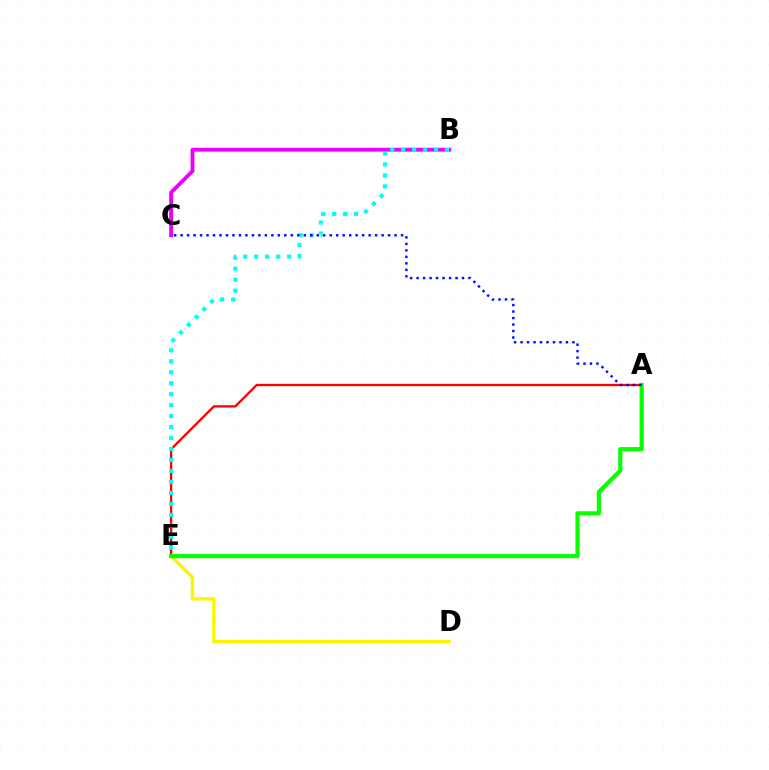{('D', 'E'): [{'color': '#fcf500', 'line_style': 'solid', 'thickness': 2.45}], ('B', 'C'): [{'color': '#ee00ff', 'line_style': 'solid', 'thickness': 2.78}], ('A', 'E'): [{'color': '#ff0000', 'line_style': 'solid', 'thickness': 1.66}, {'color': '#08ff00', 'line_style': 'solid', 'thickness': 3.0}], ('B', 'E'): [{'color': '#00fff6', 'line_style': 'dotted', 'thickness': 2.98}], ('A', 'C'): [{'color': '#0010ff', 'line_style': 'dotted', 'thickness': 1.76}]}